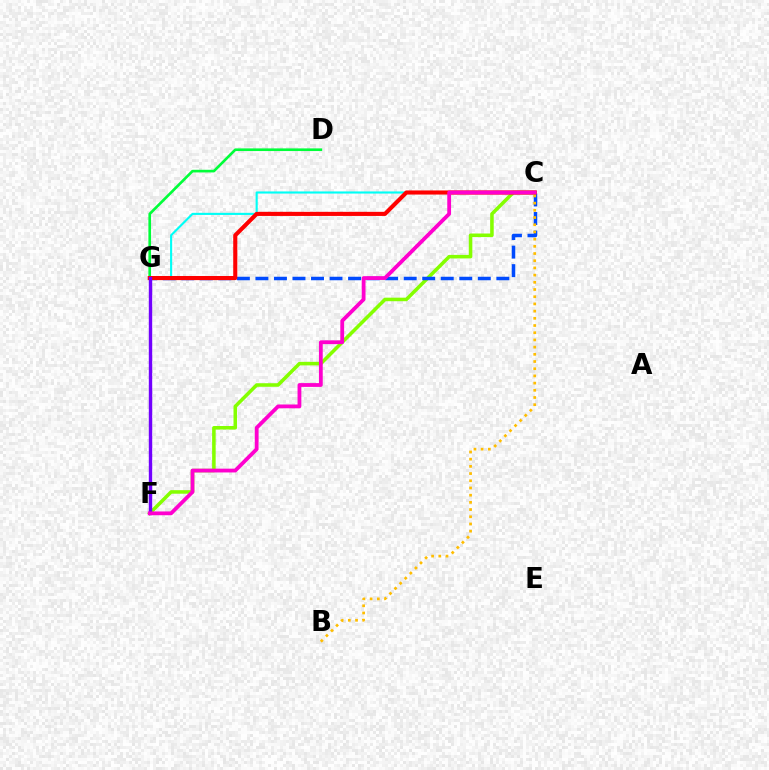{('C', 'F'): [{'color': '#84ff00', 'line_style': 'solid', 'thickness': 2.55}, {'color': '#ff00cf', 'line_style': 'solid', 'thickness': 2.73}], ('C', 'G'): [{'color': '#004bff', 'line_style': 'dashed', 'thickness': 2.52}, {'color': '#00fff6', 'line_style': 'solid', 'thickness': 1.52}, {'color': '#ff0000', 'line_style': 'solid', 'thickness': 2.96}], ('D', 'G'): [{'color': '#00ff39', 'line_style': 'solid', 'thickness': 1.91}], ('F', 'G'): [{'color': '#7200ff', 'line_style': 'solid', 'thickness': 2.45}], ('B', 'C'): [{'color': '#ffbd00', 'line_style': 'dotted', 'thickness': 1.96}]}